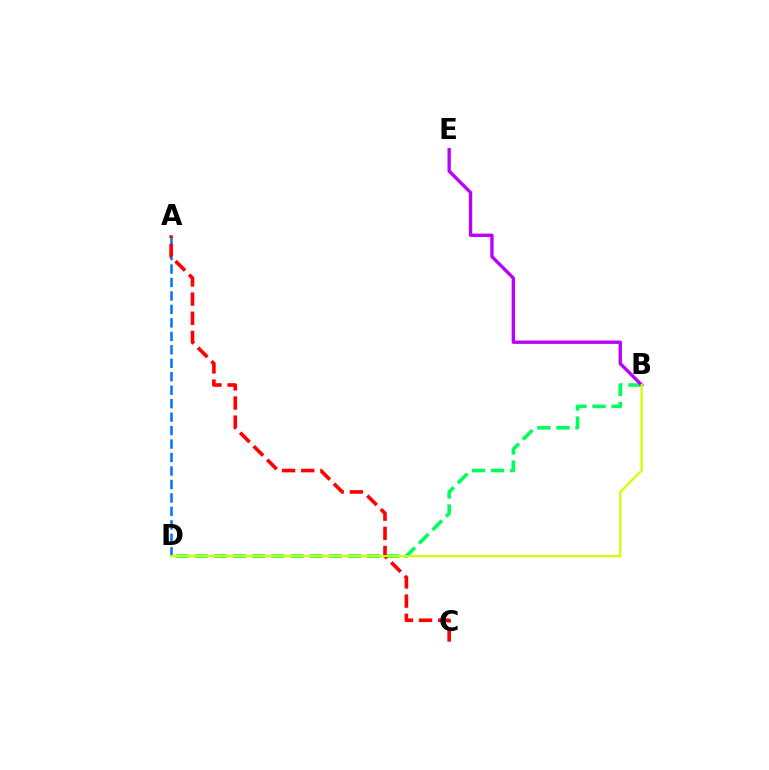{('A', 'D'): [{'color': '#0074ff', 'line_style': 'dashed', 'thickness': 1.83}], ('B', 'D'): [{'color': '#00ff5c', 'line_style': 'dashed', 'thickness': 2.6}, {'color': '#d1ff00', 'line_style': 'solid', 'thickness': 1.62}], ('A', 'C'): [{'color': '#ff0000', 'line_style': 'dashed', 'thickness': 2.6}], ('B', 'E'): [{'color': '#b900ff', 'line_style': 'solid', 'thickness': 2.41}]}